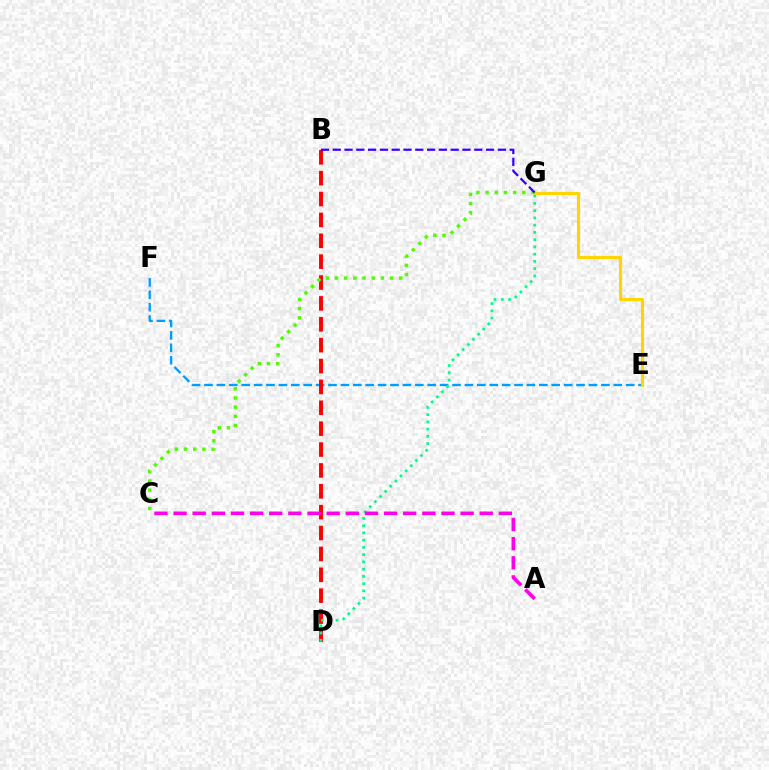{('E', 'F'): [{'color': '#009eff', 'line_style': 'dashed', 'thickness': 1.68}], ('B', 'D'): [{'color': '#ff0000', 'line_style': 'dashed', 'thickness': 2.84}], ('E', 'G'): [{'color': '#ffd500', 'line_style': 'solid', 'thickness': 2.24}], ('C', 'G'): [{'color': '#4fff00', 'line_style': 'dotted', 'thickness': 2.49}], ('B', 'G'): [{'color': '#3700ff', 'line_style': 'dashed', 'thickness': 1.6}], ('D', 'G'): [{'color': '#00ff86', 'line_style': 'dotted', 'thickness': 1.97}], ('A', 'C'): [{'color': '#ff00ed', 'line_style': 'dashed', 'thickness': 2.6}]}